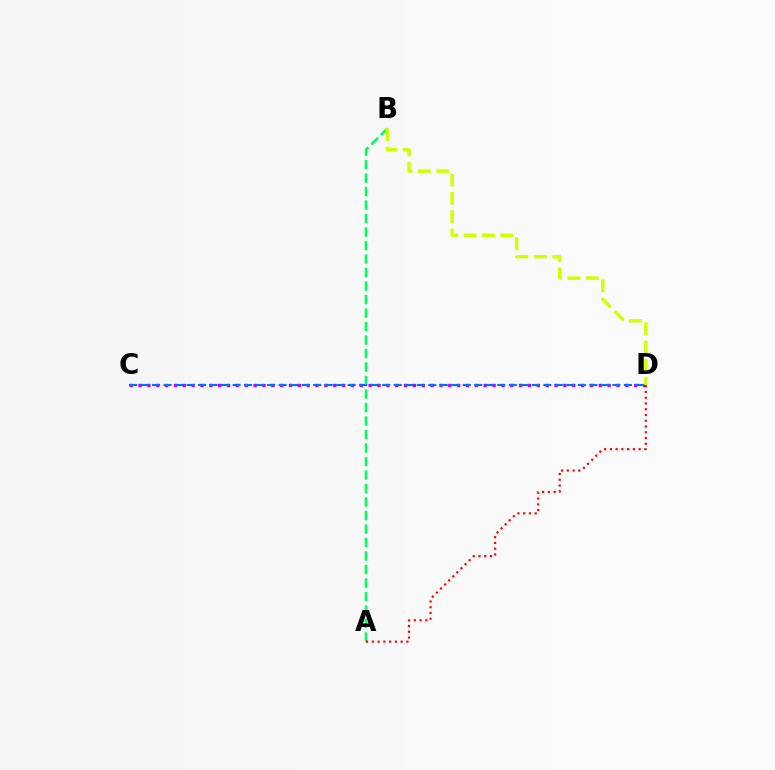{('A', 'B'): [{'color': '#00ff5c', 'line_style': 'dashed', 'thickness': 1.83}], ('C', 'D'): [{'color': '#b900ff', 'line_style': 'dotted', 'thickness': 2.4}, {'color': '#0074ff', 'line_style': 'dashed', 'thickness': 1.56}], ('A', 'D'): [{'color': '#ff0000', 'line_style': 'dotted', 'thickness': 1.57}], ('B', 'D'): [{'color': '#d1ff00', 'line_style': 'dashed', 'thickness': 2.49}]}